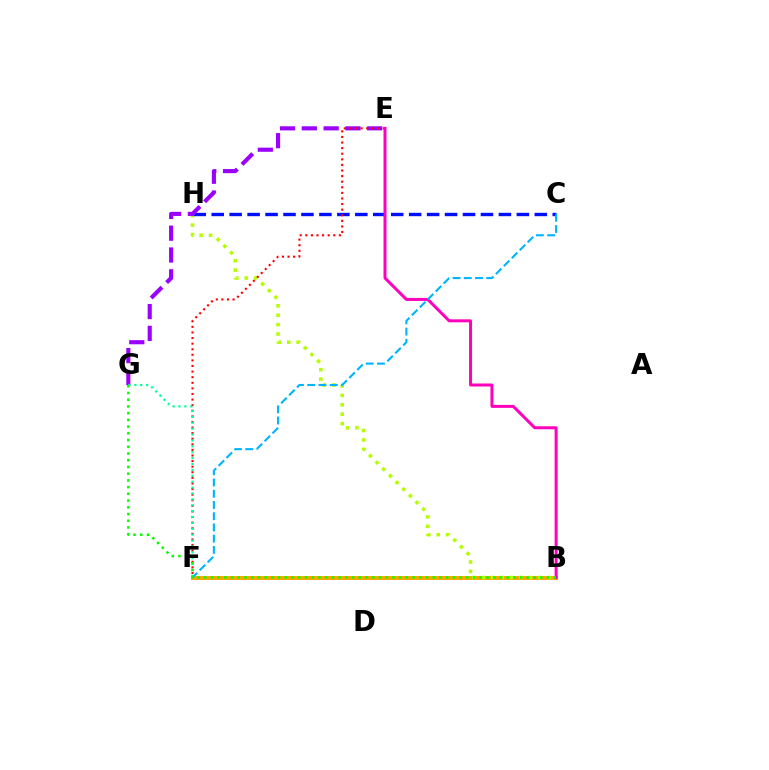{('B', 'F'): [{'color': '#ffa500', 'line_style': 'solid', 'thickness': 2.86}], ('B', 'H'): [{'color': '#b3ff00', 'line_style': 'dotted', 'thickness': 2.56}], ('C', 'H'): [{'color': '#0010ff', 'line_style': 'dashed', 'thickness': 2.44}], ('E', 'G'): [{'color': '#9b00ff', 'line_style': 'dashed', 'thickness': 2.96}], ('E', 'F'): [{'color': '#ff0000', 'line_style': 'dotted', 'thickness': 1.52}], ('B', 'E'): [{'color': '#ff00bd', 'line_style': 'solid', 'thickness': 2.15}], ('C', 'F'): [{'color': '#00b5ff', 'line_style': 'dashed', 'thickness': 1.53}], ('F', 'G'): [{'color': '#00ff9d', 'line_style': 'dotted', 'thickness': 1.6}], ('B', 'G'): [{'color': '#08ff00', 'line_style': 'dotted', 'thickness': 1.83}]}